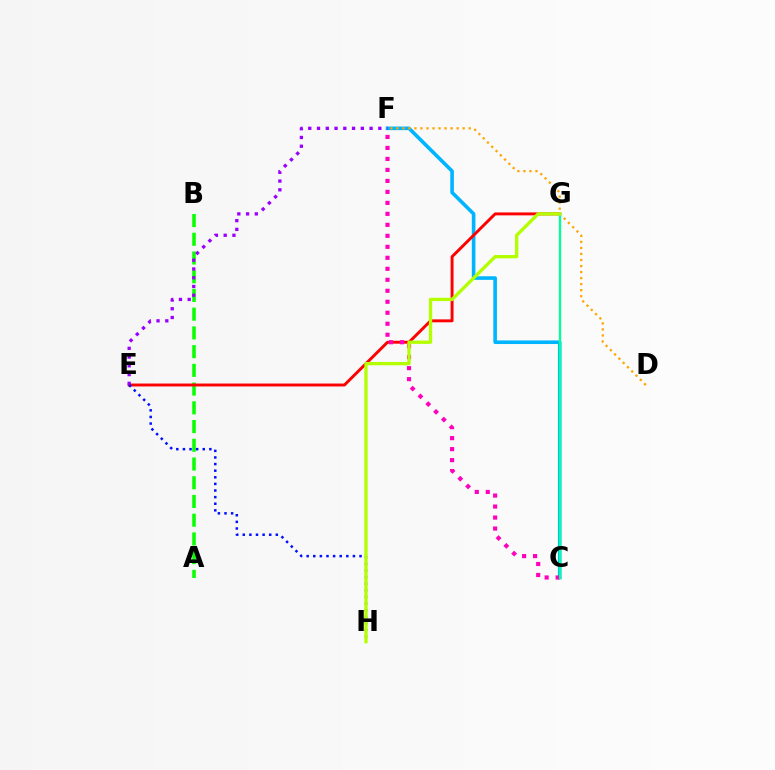{('A', 'B'): [{'color': '#08ff00', 'line_style': 'dashed', 'thickness': 2.54}], ('C', 'F'): [{'color': '#00b5ff', 'line_style': 'solid', 'thickness': 2.6}, {'color': '#ff00bd', 'line_style': 'dotted', 'thickness': 2.99}], ('D', 'F'): [{'color': '#ffa500', 'line_style': 'dotted', 'thickness': 1.64}], ('E', 'G'): [{'color': '#ff0000', 'line_style': 'solid', 'thickness': 2.1}], ('C', 'G'): [{'color': '#00ff9d', 'line_style': 'solid', 'thickness': 1.66}], ('E', 'F'): [{'color': '#9b00ff', 'line_style': 'dotted', 'thickness': 2.38}], ('E', 'H'): [{'color': '#0010ff', 'line_style': 'dotted', 'thickness': 1.8}], ('G', 'H'): [{'color': '#b3ff00', 'line_style': 'solid', 'thickness': 2.38}]}